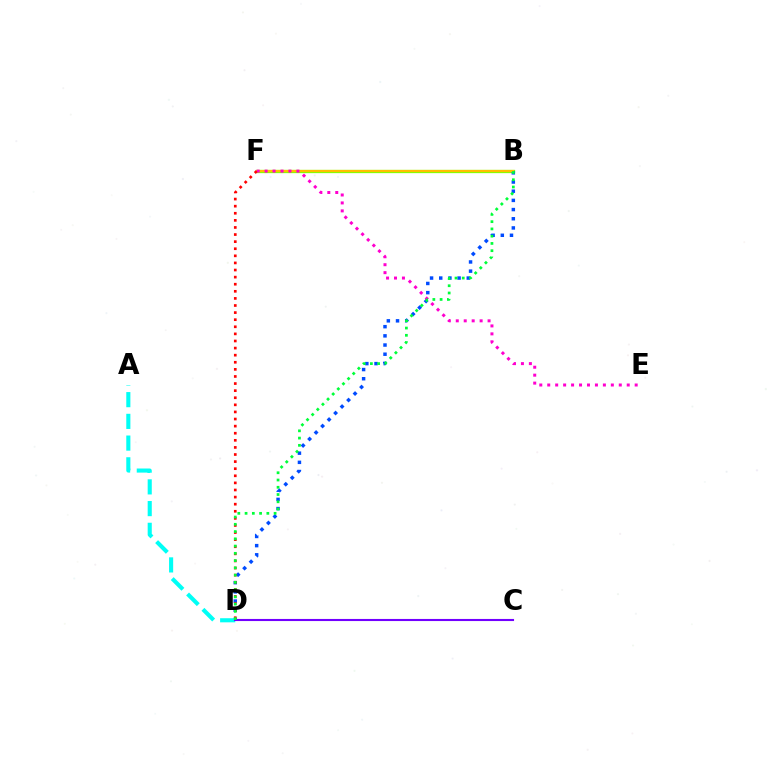{('B', 'F'): [{'color': '#84ff00', 'line_style': 'solid', 'thickness': 2.37}, {'color': '#ffbd00', 'line_style': 'solid', 'thickness': 1.52}], ('B', 'D'): [{'color': '#004bff', 'line_style': 'dotted', 'thickness': 2.49}, {'color': '#00ff39', 'line_style': 'dotted', 'thickness': 1.97}], ('A', 'D'): [{'color': '#00fff6', 'line_style': 'dashed', 'thickness': 2.95}], ('E', 'F'): [{'color': '#ff00cf', 'line_style': 'dotted', 'thickness': 2.16}], ('D', 'F'): [{'color': '#ff0000', 'line_style': 'dotted', 'thickness': 1.93}], ('C', 'D'): [{'color': '#7200ff', 'line_style': 'solid', 'thickness': 1.52}]}